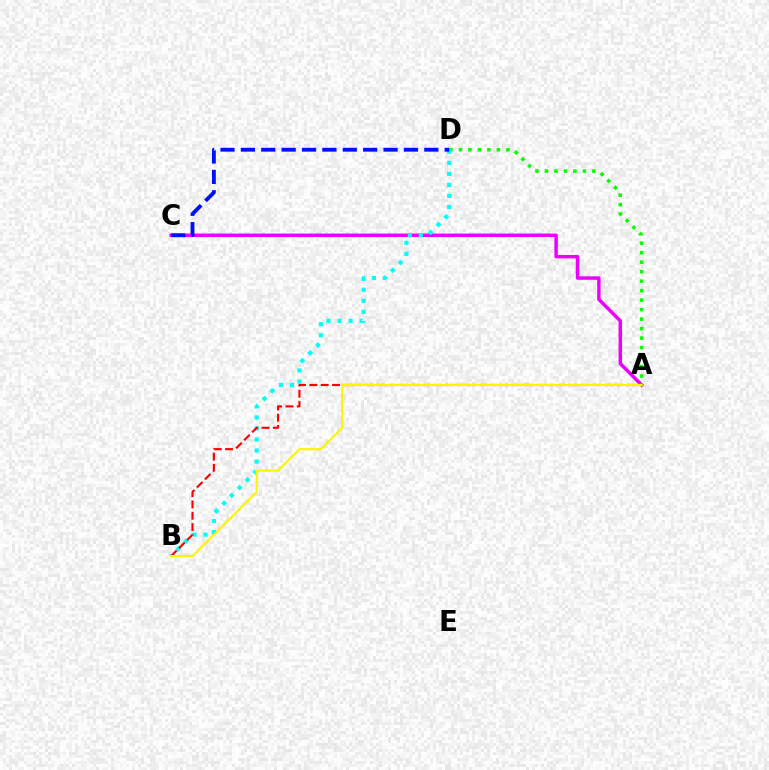{('A', 'C'): [{'color': '#ee00ff', 'line_style': 'solid', 'thickness': 2.49}], ('A', 'D'): [{'color': '#08ff00', 'line_style': 'dotted', 'thickness': 2.58}], ('B', 'D'): [{'color': '#00fff6', 'line_style': 'dotted', 'thickness': 3.0}], ('A', 'B'): [{'color': '#ff0000', 'line_style': 'dashed', 'thickness': 1.54}, {'color': '#fcf500', 'line_style': 'solid', 'thickness': 1.54}], ('C', 'D'): [{'color': '#0010ff', 'line_style': 'dashed', 'thickness': 2.77}]}